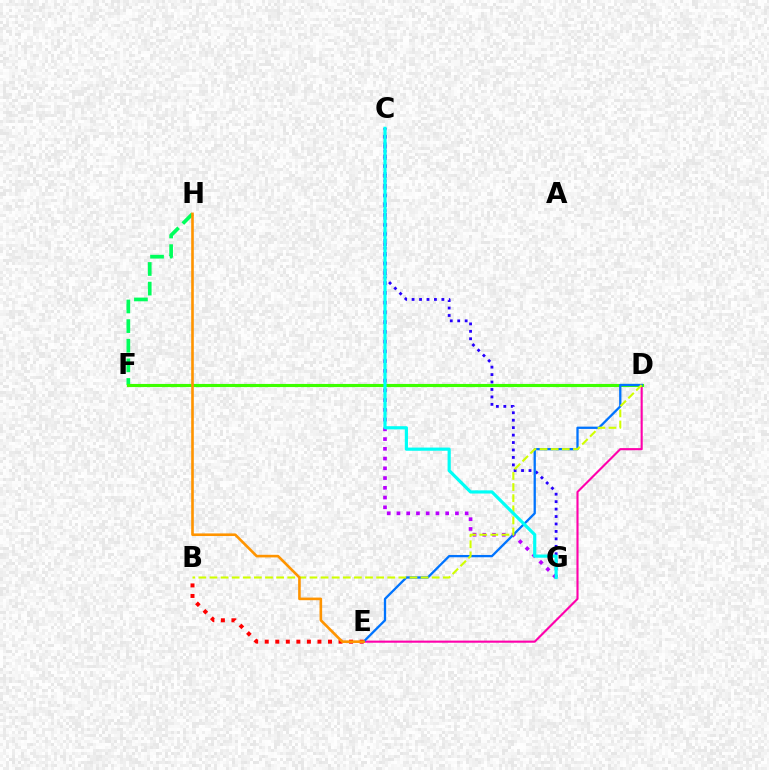{('D', 'E'): [{'color': '#ff00ac', 'line_style': 'solid', 'thickness': 1.53}, {'color': '#0074ff', 'line_style': 'solid', 'thickness': 1.65}], ('C', 'G'): [{'color': '#b900ff', 'line_style': 'dotted', 'thickness': 2.65}, {'color': '#2500ff', 'line_style': 'dotted', 'thickness': 2.02}, {'color': '#00fff6', 'line_style': 'solid', 'thickness': 2.29}], ('F', 'H'): [{'color': '#00ff5c', 'line_style': 'dashed', 'thickness': 2.67}], ('D', 'F'): [{'color': '#3dff00', 'line_style': 'solid', 'thickness': 2.26}], ('B', 'E'): [{'color': '#ff0000', 'line_style': 'dotted', 'thickness': 2.86}], ('B', 'D'): [{'color': '#d1ff00', 'line_style': 'dashed', 'thickness': 1.51}], ('E', 'H'): [{'color': '#ff9400', 'line_style': 'solid', 'thickness': 1.89}]}